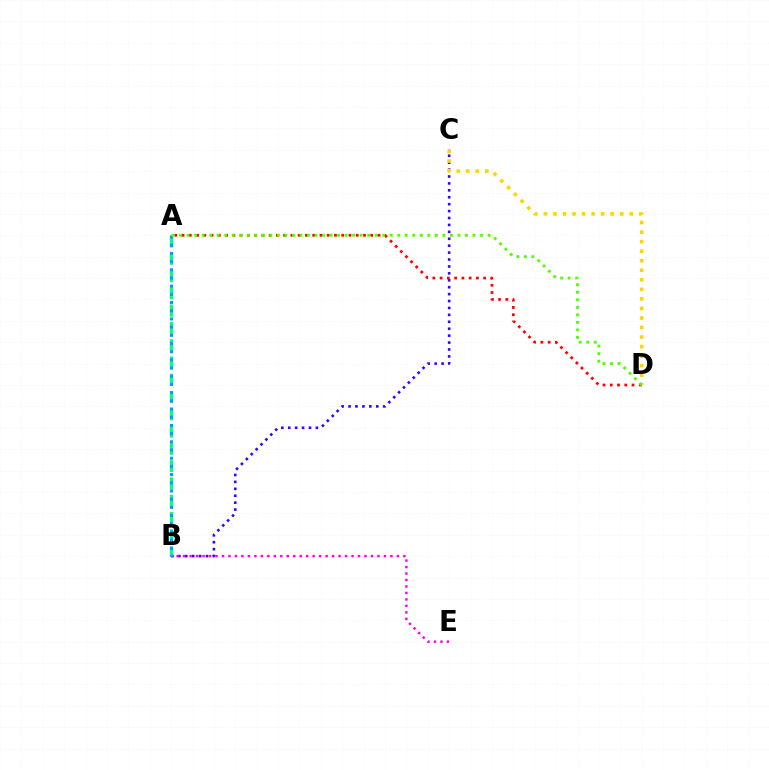{('B', 'C'): [{'color': '#3700ff', 'line_style': 'dotted', 'thickness': 1.88}], ('C', 'D'): [{'color': '#ffd500', 'line_style': 'dotted', 'thickness': 2.59}], ('A', 'B'): [{'color': '#00ff86', 'line_style': 'dashed', 'thickness': 2.35}, {'color': '#009eff', 'line_style': 'dotted', 'thickness': 2.23}], ('B', 'E'): [{'color': '#ff00ed', 'line_style': 'dotted', 'thickness': 1.76}], ('A', 'D'): [{'color': '#ff0000', 'line_style': 'dotted', 'thickness': 1.97}, {'color': '#4fff00', 'line_style': 'dotted', 'thickness': 2.04}]}